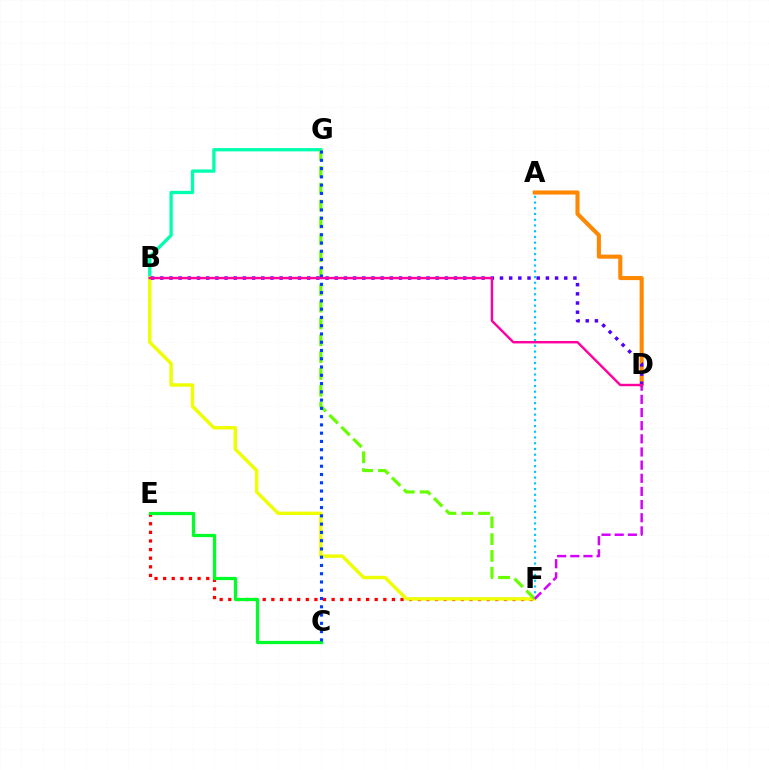{('A', 'F'): [{'color': '#00c7ff', 'line_style': 'dotted', 'thickness': 1.56}], ('B', 'G'): [{'color': '#00ffaf', 'line_style': 'solid', 'thickness': 2.37}], ('E', 'F'): [{'color': '#ff0000', 'line_style': 'dotted', 'thickness': 2.34}], ('B', 'F'): [{'color': '#eeff00', 'line_style': 'solid', 'thickness': 2.46}], ('F', 'G'): [{'color': '#66ff00', 'line_style': 'dashed', 'thickness': 2.29}], ('C', 'E'): [{'color': '#00ff27', 'line_style': 'solid', 'thickness': 2.33}], ('A', 'D'): [{'color': '#ff8800', 'line_style': 'solid', 'thickness': 2.94}], ('C', 'G'): [{'color': '#003fff', 'line_style': 'dotted', 'thickness': 2.25}], ('B', 'D'): [{'color': '#4f00ff', 'line_style': 'dotted', 'thickness': 2.49}, {'color': '#ff00a0', 'line_style': 'solid', 'thickness': 1.74}], ('D', 'F'): [{'color': '#d600ff', 'line_style': 'dashed', 'thickness': 1.79}]}